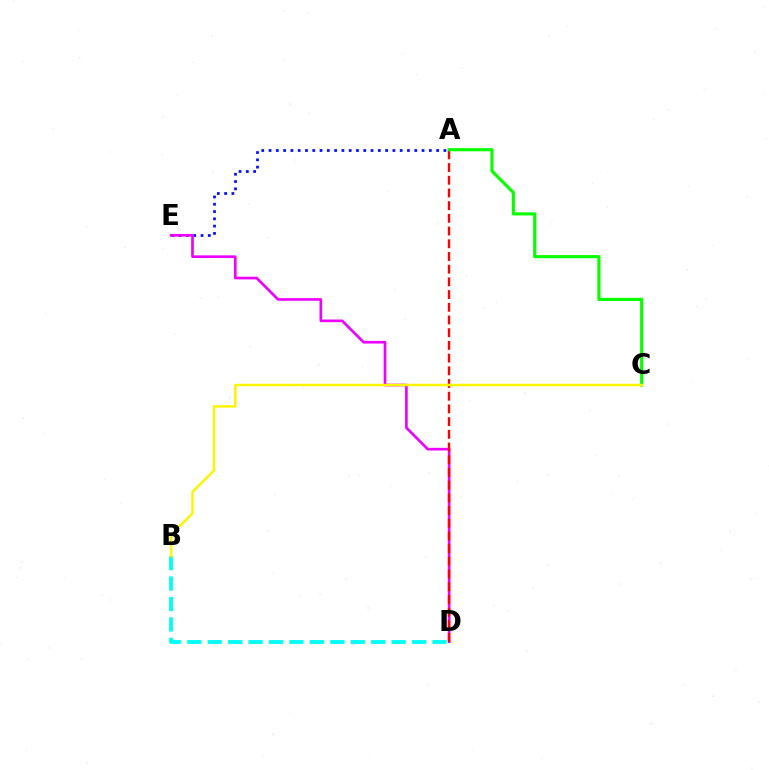{('A', 'E'): [{'color': '#0010ff', 'line_style': 'dotted', 'thickness': 1.98}], ('D', 'E'): [{'color': '#ee00ff', 'line_style': 'solid', 'thickness': 1.92}], ('A', 'D'): [{'color': '#ff0000', 'line_style': 'dashed', 'thickness': 1.73}], ('A', 'C'): [{'color': '#08ff00', 'line_style': 'solid', 'thickness': 2.26}], ('B', 'D'): [{'color': '#00fff6', 'line_style': 'dashed', 'thickness': 2.78}], ('B', 'C'): [{'color': '#fcf500', 'line_style': 'solid', 'thickness': 1.78}]}